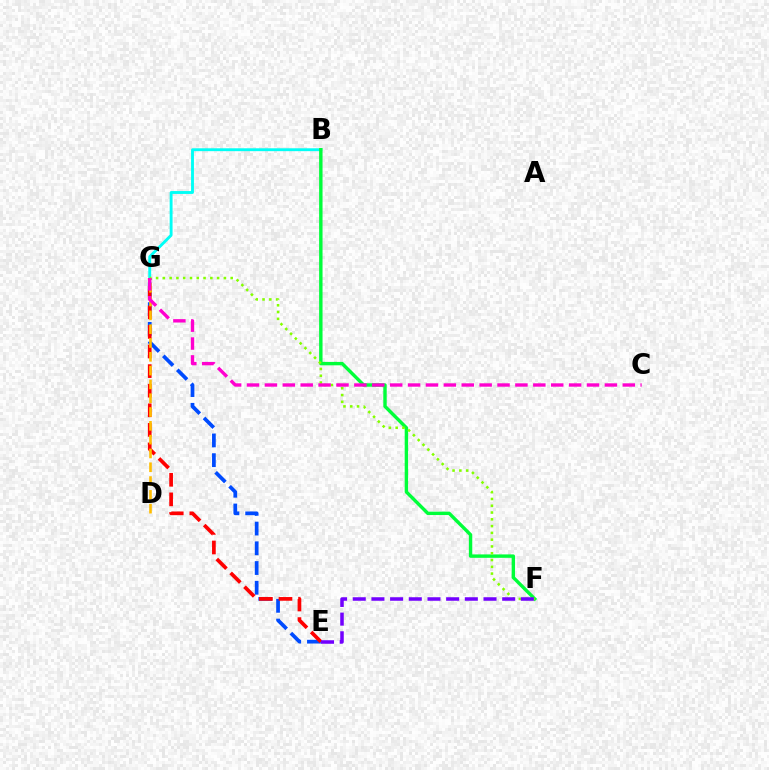{('B', 'G'): [{'color': '#00fff6', 'line_style': 'solid', 'thickness': 2.07}], ('E', 'G'): [{'color': '#004bff', 'line_style': 'dashed', 'thickness': 2.68}, {'color': '#ff0000', 'line_style': 'dashed', 'thickness': 2.66}], ('B', 'F'): [{'color': '#00ff39', 'line_style': 'solid', 'thickness': 2.45}], ('D', 'G'): [{'color': '#ffbd00', 'line_style': 'dashed', 'thickness': 1.88}], ('F', 'G'): [{'color': '#84ff00', 'line_style': 'dotted', 'thickness': 1.84}], ('C', 'G'): [{'color': '#ff00cf', 'line_style': 'dashed', 'thickness': 2.43}], ('E', 'F'): [{'color': '#7200ff', 'line_style': 'dashed', 'thickness': 2.54}]}